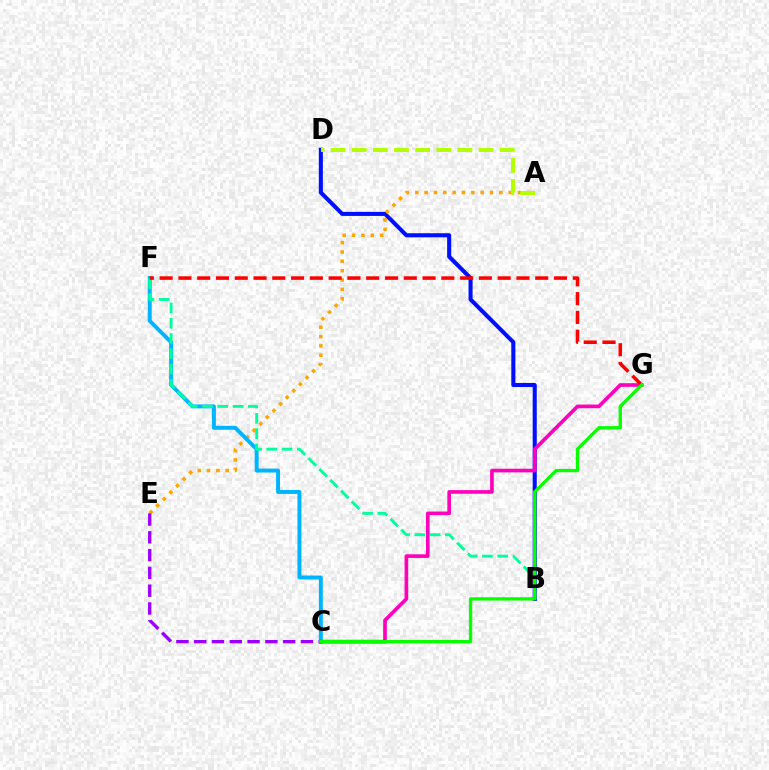{('B', 'D'): [{'color': '#0010ff', 'line_style': 'solid', 'thickness': 2.93}], ('A', 'E'): [{'color': '#ffa500', 'line_style': 'dotted', 'thickness': 2.54}], ('C', 'F'): [{'color': '#00b5ff', 'line_style': 'solid', 'thickness': 2.85}], ('B', 'F'): [{'color': '#00ff9d', 'line_style': 'dashed', 'thickness': 2.08}], ('C', 'G'): [{'color': '#ff00bd', 'line_style': 'solid', 'thickness': 2.64}, {'color': '#08ff00', 'line_style': 'solid', 'thickness': 2.39}], ('F', 'G'): [{'color': '#ff0000', 'line_style': 'dashed', 'thickness': 2.55}], ('A', 'D'): [{'color': '#b3ff00', 'line_style': 'dashed', 'thickness': 2.87}], ('C', 'E'): [{'color': '#9b00ff', 'line_style': 'dashed', 'thickness': 2.42}]}